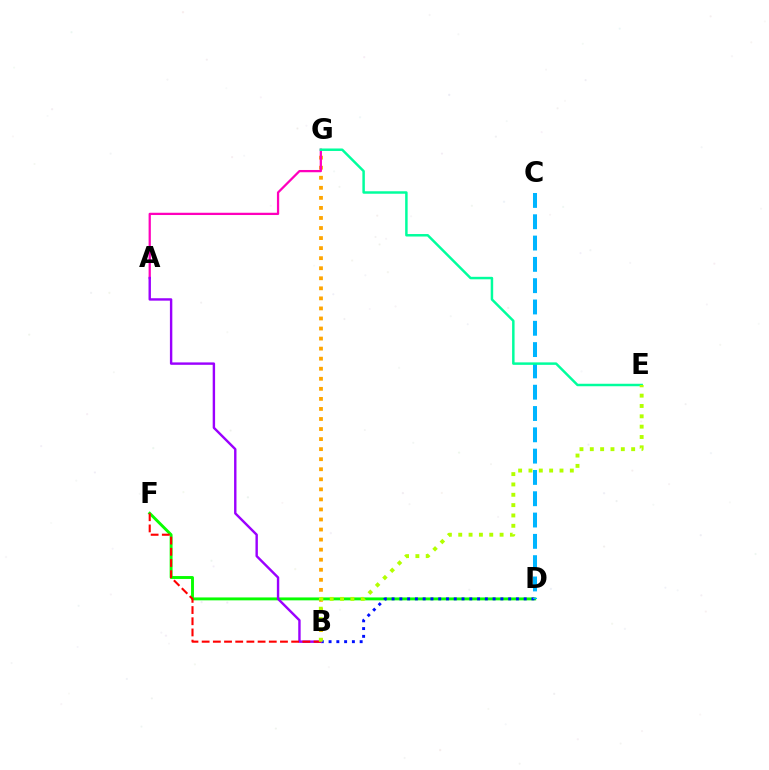{('B', 'G'): [{'color': '#ffa500', 'line_style': 'dotted', 'thickness': 2.73}], ('A', 'G'): [{'color': '#ff00bd', 'line_style': 'solid', 'thickness': 1.63}], ('D', 'F'): [{'color': '#08ff00', 'line_style': 'solid', 'thickness': 2.09}], ('B', 'D'): [{'color': '#0010ff', 'line_style': 'dotted', 'thickness': 2.11}], ('A', 'B'): [{'color': '#9b00ff', 'line_style': 'solid', 'thickness': 1.73}], ('C', 'D'): [{'color': '#00b5ff', 'line_style': 'dashed', 'thickness': 2.89}], ('B', 'F'): [{'color': '#ff0000', 'line_style': 'dashed', 'thickness': 1.52}], ('E', 'G'): [{'color': '#00ff9d', 'line_style': 'solid', 'thickness': 1.79}], ('B', 'E'): [{'color': '#b3ff00', 'line_style': 'dotted', 'thickness': 2.81}]}